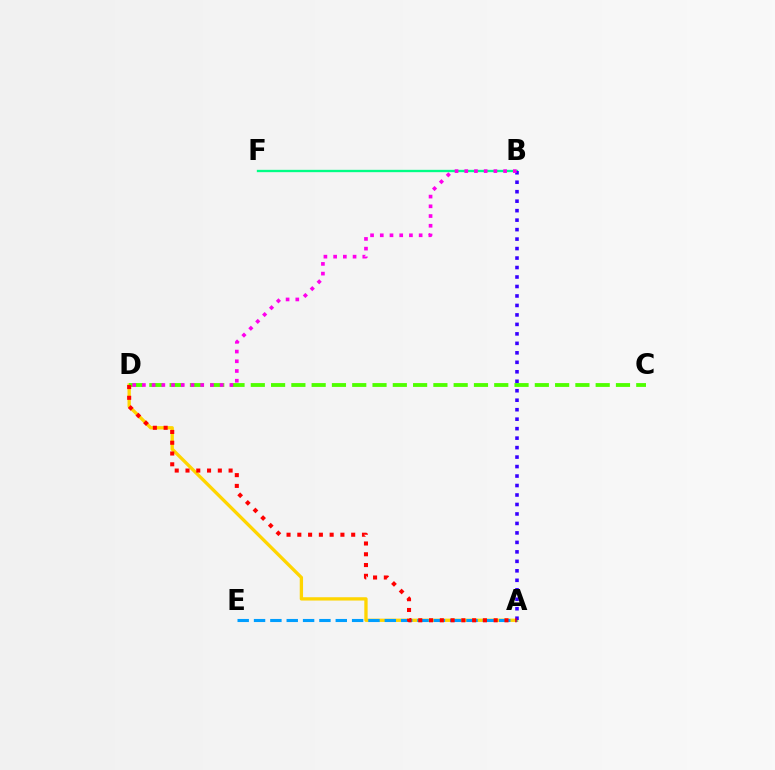{('B', 'F'): [{'color': '#00ff86', 'line_style': 'solid', 'thickness': 1.68}], ('A', 'D'): [{'color': '#ffd500', 'line_style': 'solid', 'thickness': 2.38}, {'color': '#ff0000', 'line_style': 'dotted', 'thickness': 2.93}], ('C', 'D'): [{'color': '#4fff00', 'line_style': 'dashed', 'thickness': 2.76}], ('A', 'E'): [{'color': '#009eff', 'line_style': 'dashed', 'thickness': 2.22}], ('A', 'B'): [{'color': '#3700ff', 'line_style': 'dotted', 'thickness': 2.58}], ('B', 'D'): [{'color': '#ff00ed', 'line_style': 'dotted', 'thickness': 2.64}]}